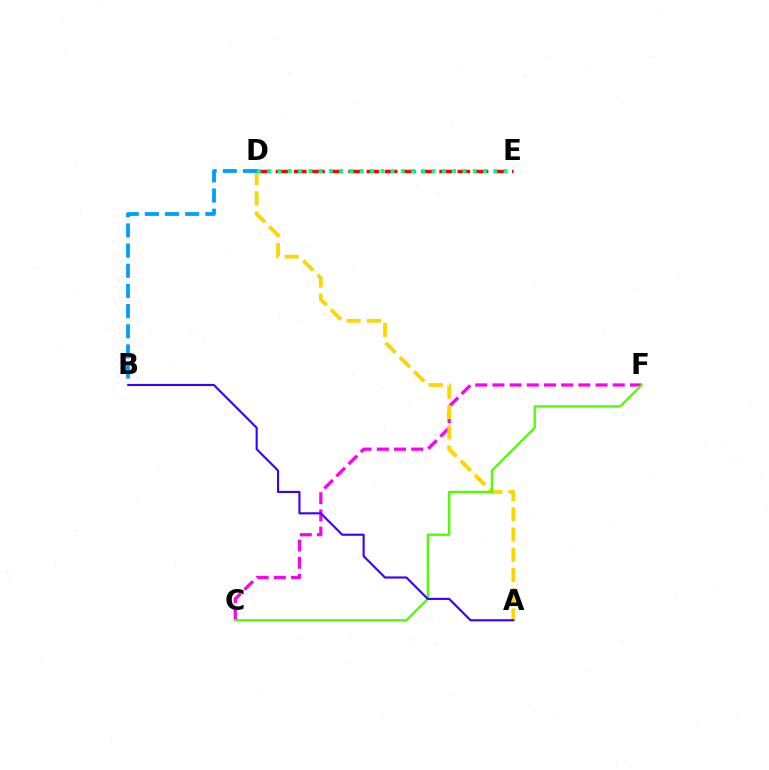{('C', 'F'): [{'color': '#ff00ed', 'line_style': 'dashed', 'thickness': 2.34}, {'color': '#4fff00', 'line_style': 'solid', 'thickness': 1.68}], ('D', 'E'): [{'color': '#ff0000', 'line_style': 'dashed', 'thickness': 2.47}, {'color': '#00ff86', 'line_style': 'dotted', 'thickness': 2.79}], ('A', 'D'): [{'color': '#ffd500', 'line_style': 'dashed', 'thickness': 2.75}], ('B', 'D'): [{'color': '#009eff', 'line_style': 'dashed', 'thickness': 2.74}], ('A', 'B'): [{'color': '#3700ff', 'line_style': 'solid', 'thickness': 1.53}]}